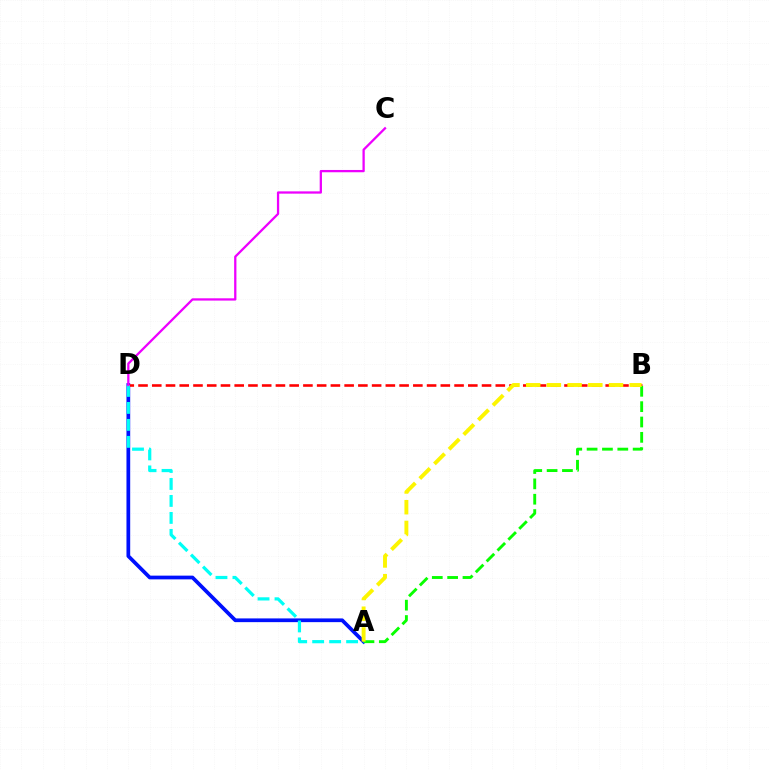{('A', 'D'): [{'color': '#0010ff', 'line_style': 'solid', 'thickness': 2.68}, {'color': '#00fff6', 'line_style': 'dashed', 'thickness': 2.31}], ('B', 'D'): [{'color': '#ff0000', 'line_style': 'dashed', 'thickness': 1.87}], ('C', 'D'): [{'color': '#ee00ff', 'line_style': 'solid', 'thickness': 1.64}], ('A', 'B'): [{'color': '#08ff00', 'line_style': 'dashed', 'thickness': 2.08}, {'color': '#fcf500', 'line_style': 'dashed', 'thickness': 2.81}]}